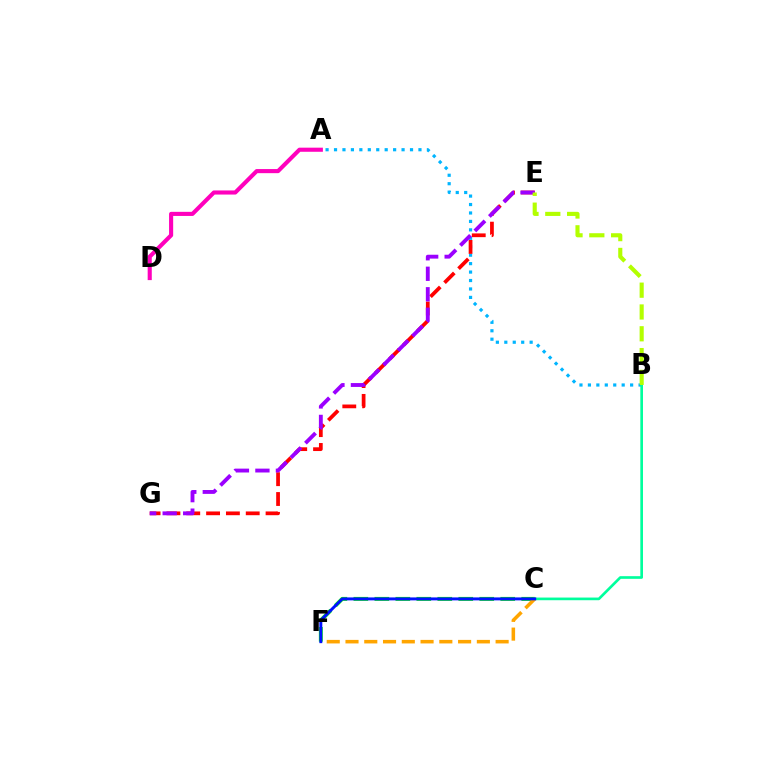{('C', 'F'): [{'color': '#08ff00', 'line_style': 'dashed', 'thickness': 2.85}, {'color': '#ffa500', 'line_style': 'dashed', 'thickness': 2.55}, {'color': '#0010ff', 'line_style': 'solid', 'thickness': 2.12}], ('A', 'B'): [{'color': '#00b5ff', 'line_style': 'dotted', 'thickness': 2.29}], ('E', 'G'): [{'color': '#ff0000', 'line_style': 'dashed', 'thickness': 2.69}, {'color': '#9b00ff', 'line_style': 'dashed', 'thickness': 2.78}], ('A', 'D'): [{'color': '#ff00bd', 'line_style': 'solid', 'thickness': 2.96}], ('B', 'C'): [{'color': '#00ff9d', 'line_style': 'solid', 'thickness': 1.92}], ('B', 'E'): [{'color': '#b3ff00', 'line_style': 'dashed', 'thickness': 2.96}]}